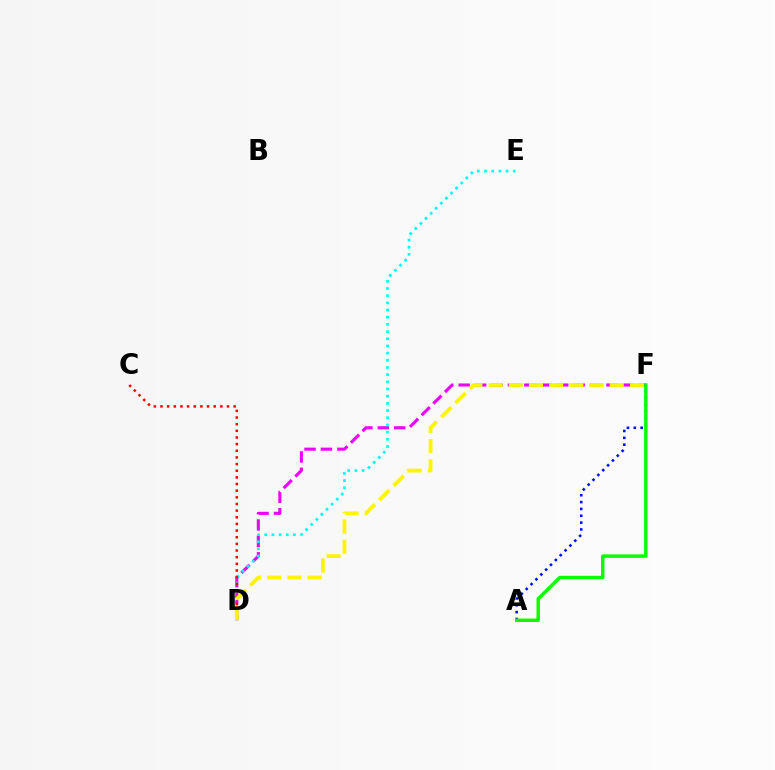{('D', 'F'): [{'color': '#ee00ff', 'line_style': 'dashed', 'thickness': 2.23}, {'color': '#fcf500', 'line_style': 'dashed', 'thickness': 2.74}], ('D', 'E'): [{'color': '#00fff6', 'line_style': 'dotted', 'thickness': 1.95}], ('C', 'D'): [{'color': '#ff0000', 'line_style': 'dotted', 'thickness': 1.81}], ('A', 'F'): [{'color': '#0010ff', 'line_style': 'dotted', 'thickness': 1.86}, {'color': '#08ff00', 'line_style': 'solid', 'thickness': 2.45}]}